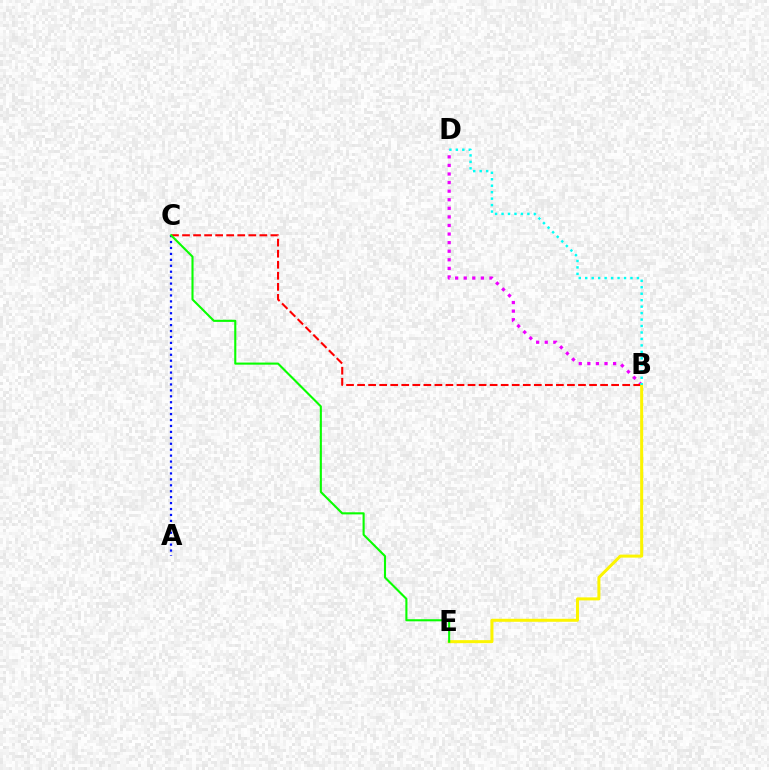{('B', 'D'): [{'color': '#ee00ff', 'line_style': 'dotted', 'thickness': 2.33}, {'color': '#00fff6', 'line_style': 'dotted', 'thickness': 1.76}], ('B', 'C'): [{'color': '#ff0000', 'line_style': 'dashed', 'thickness': 1.5}], ('B', 'E'): [{'color': '#fcf500', 'line_style': 'solid', 'thickness': 2.17}], ('A', 'C'): [{'color': '#0010ff', 'line_style': 'dotted', 'thickness': 1.61}], ('C', 'E'): [{'color': '#08ff00', 'line_style': 'solid', 'thickness': 1.51}]}